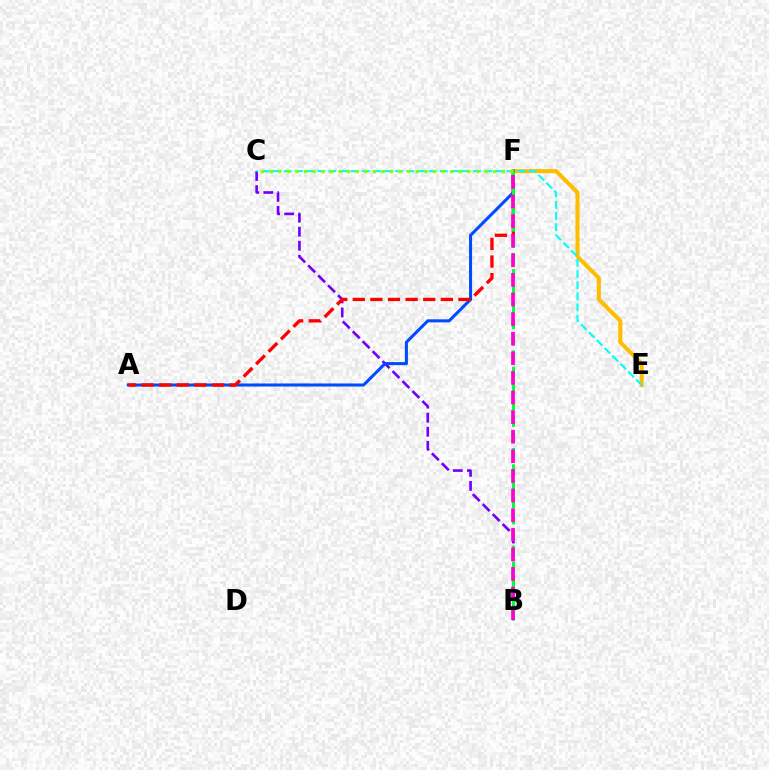{('B', 'C'): [{'color': '#7200ff', 'line_style': 'dashed', 'thickness': 1.91}], ('E', 'F'): [{'color': '#ffbd00', 'line_style': 'solid', 'thickness': 2.9}], ('A', 'F'): [{'color': '#004bff', 'line_style': 'solid', 'thickness': 2.2}, {'color': '#ff0000', 'line_style': 'dashed', 'thickness': 2.39}], ('C', 'E'): [{'color': '#00fff6', 'line_style': 'dashed', 'thickness': 1.51}], ('B', 'F'): [{'color': '#00ff39', 'line_style': 'dashed', 'thickness': 2.21}, {'color': '#ff00cf', 'line_style': 'dashed', 'thickness': 2.66}], ('C', 'F'): [{'color': '#84ff00', 'line_style': 'dotted', 'thickness': 2.34}]}